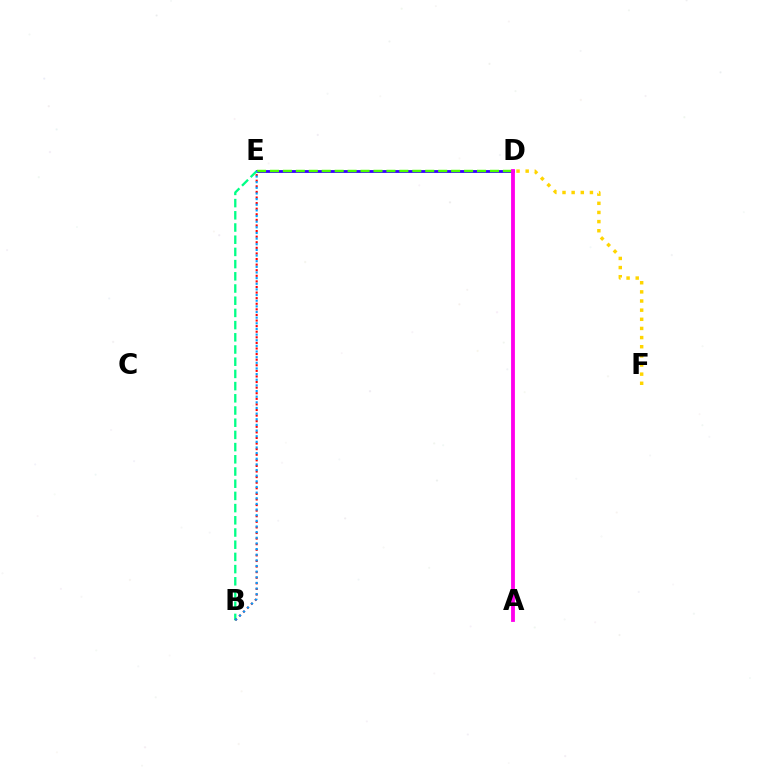{('D', 'E'): [{'color': '#3700ff', 'line_style': 'solid', 'thickness': 2.03}, {'color': '#4fff00', 'line_style': 'dashed', 'thickness': 1.76}], ('B', 'E'): [{'color': '#00ff86', 'line_style': 'dashed', 'thickness': 1.66}, {'color': '#ff0000', 'line_style': 'dotted', 'thickness': 1.52}, {'color': '#009eff', 'line_style': 'dotted', 'thickness': 1.53}], ('A', 'D'): [{'color': '#ff00ed', 'line_style': 'solid', 'thickness': 2.75}], ('D', 'F'): [{'color': '#ffd500', 'line_style': 'dotted', 'thickness': 2.48}]}